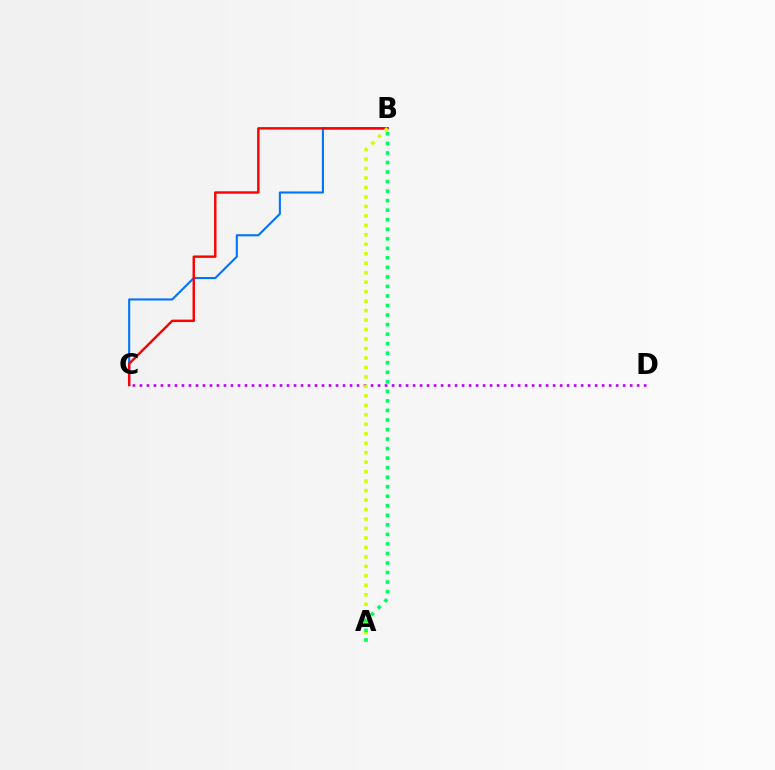{('B', 'C'): [{'color': '#0074ff', 'line_style': 'solid', 'thickness': 1.52}, {'color': '#ff0000', 'line_style': 'solid', 'thickness': 1.75}], ('C', 'D'): [{'color': '#b900ff', 'line_style': 'dotted', 'thickness': 1.9}], ('A', 'B'): [{'color': '#d1ff00', 'line_style': 'dotted', 'thickness': 2.57}, {'color': '#00ff5c', 'line_style': 'dotted', 'thickness': 2.59}]}